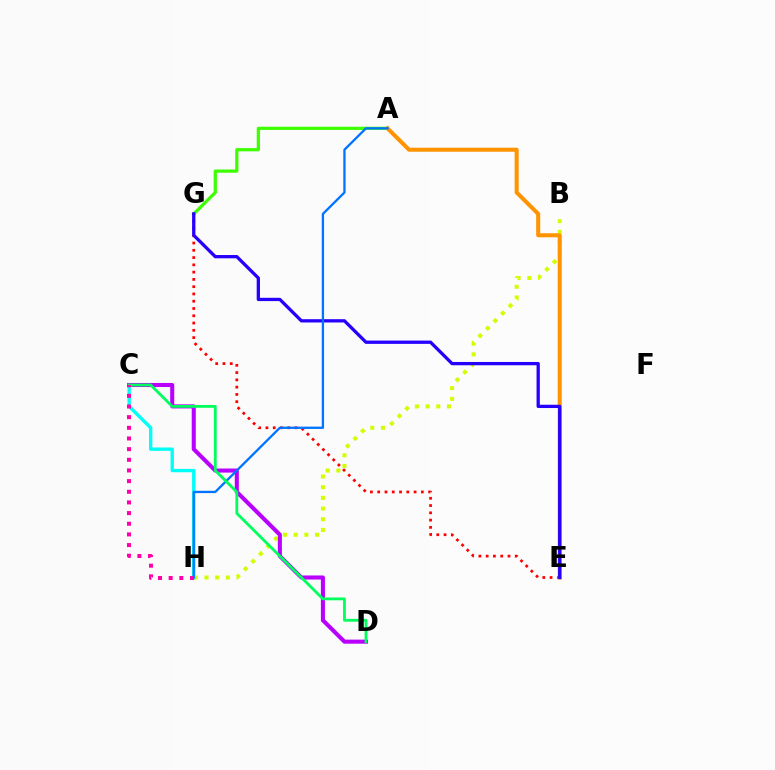{('A', 'G'): [{'color': '#3dff00', 'line_style': 'solid', 'thickness': 2.31}], ('E', 'G'): [{'color': '#ff0000', 'line_style': 'dotted', 'thickness': 1.98}, {'color': '#2500ff', 'line_style': 'solid', 'thickness': 2.37}], ('B', 'H'): [{'color': '#d1ff00', 'line_style': 'dotted', 'thickness': 2.9}], ('C', 'H'): [{'color': '#00fff6', 'line_style': 'solid', 'thickness': 2.41}, {'color': '#ff00ac', 'line_style': 'dotted', 'thickness': 2.9}], ('A', 'E'): [{'color': '#ff9400', 'line_style': 'solid', 'thickness': 2.91}], ('C', 'D'): [{'color': '#b900ff', 'line_style': 'solid', 'thickness': 2.93}, {'color': '#00ff5c', 'line_style': 'solid', 'thickness': 2.01}], ('A', 'H'): [{'color': '#0074ff', 'line_style': 'solid', 'thickness': 1.66}]}